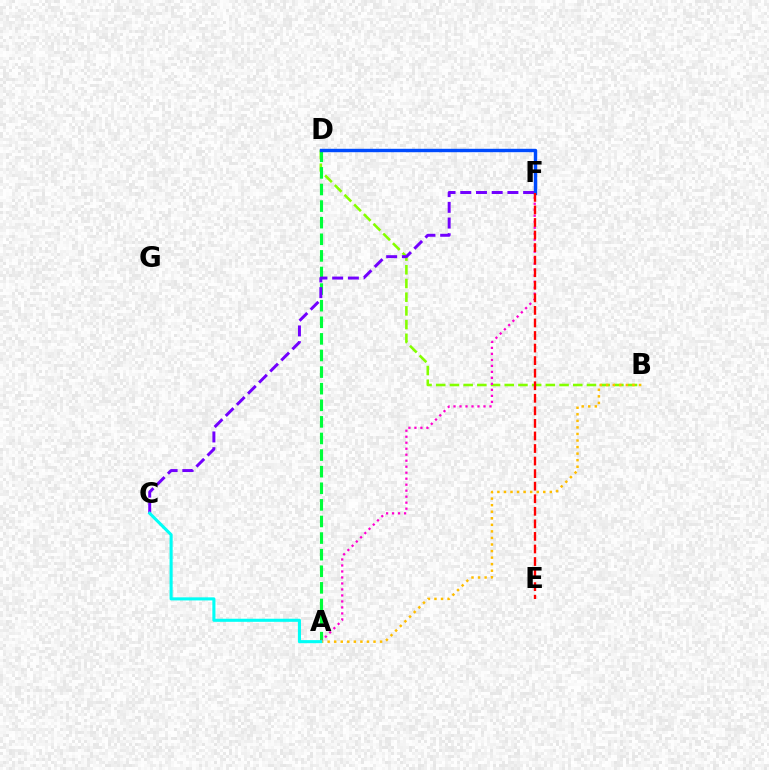{('B', 'D'): [{'color': '#84ff00', 'line_style': 'dashed', 'thickness': 1.86}], ('A', 'D'): [{'color': '#00ff39', 'line_style': 'dashed', 'thickness': 2.25}], ('A', 'F'): [{'color': '#ff00cf', 'line_style': 'dotted', 'thickness': 1.63}], ('D', 'F'): [{'color': '#004bff', 'line_style': 'solid', 'thickness': 2.46}], ('A', 'B'): [{'color': '#ffbd00', 'line_style': 'dotted', 'thickness': 1.78}], ('C', 'F'): [{'color': '#7200ff', 'line_style': 'dashed', 'thickness': 2.13}], ('A', 'C'): [{'color': '#00fff6', 'line_style': 'solid', 'thickness': 2.22}], ('E', 'F'): [{'color': '#ff0000', 'line_style': 'dashed', 'thickness': 1.71}]}